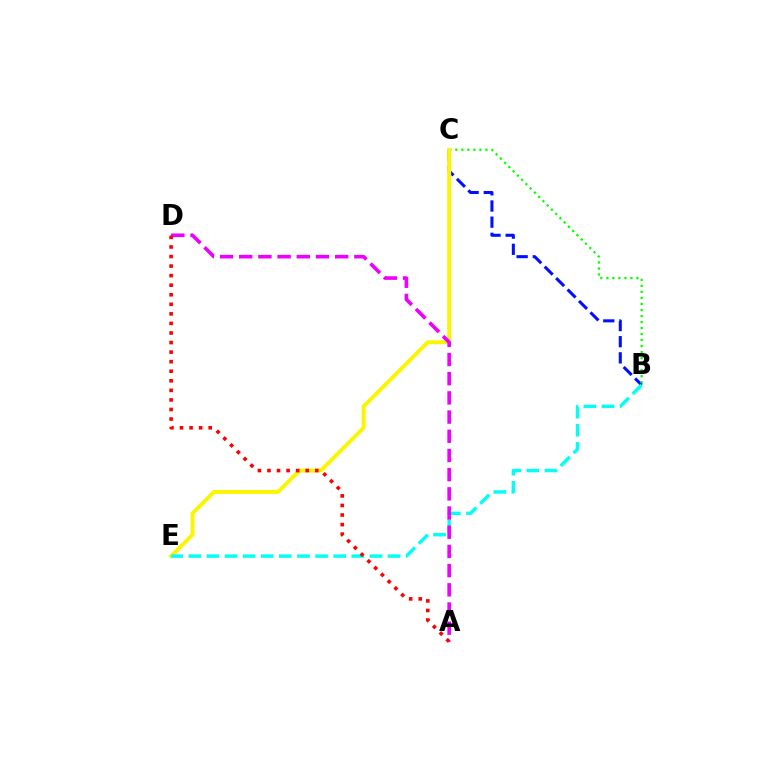{('B', 'C'): [{'color': '#0010ff', 'line_style': 'dashed', 'thickness': 2.2}, {'color': '#08ff00', 'line_style': 'dotted', 'thickness': 1.64}], ('C', 'E'): [{'color': '#fcf500', 'line_style': 'solid', 'thickness': 2.82}], ('B', 'E'): [{'color': '#00fff6', 'line_style': 'dashed', 'thickness': 2.46}], ('A', 'D'): [{'color': '#ee00ff', 'line_style': 'dashed', 'thickness': 2.61}, {'color': '#ff0000', 'line_style': 'dotted', 'thickness': 2.6}]}